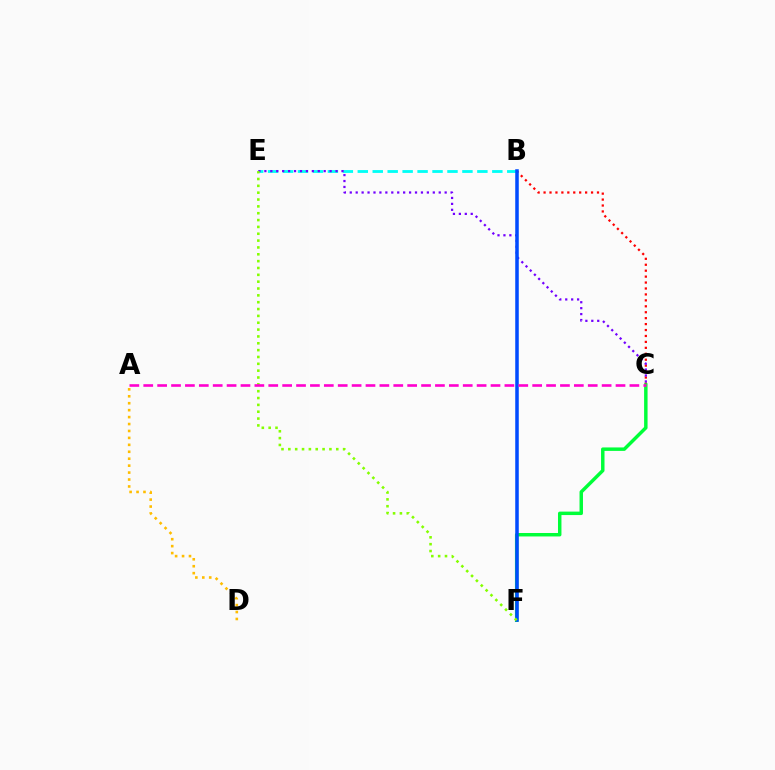{('B', 'E'): [{'color': '#00fff6', 'line_style': 'dashed', 'thickness': 2.03}], ('A', 'D'): [{'color': '#ffbd00', 'line_style': 'dotted', 'thickness': 1.88}], ('B', 'C'): [{'color': '#ff0000', 'line_style': 'dotted', 'thickness': 1.61}], ('C', 'F'): [{'color': '#00ff39', 'line_style': 'solid', 'thickness': 2.49}], ('C', 'E'): [{'color': '#7200ff', 'line_style': 'dotted', 'thickness': 1.61}], ('B', 'F'): [{'color': '#004bff', 'line_style': 'solid', 'thickness': 2.54}], ('E', 'F'): [{'color': '#84ff00', 'line_style': 'dotted', 'thickness': 1.86}], ('A', 'C'): [{'color': '#ff00cf', 'line_style': 'dashed', 'thickness': 1.89}]}